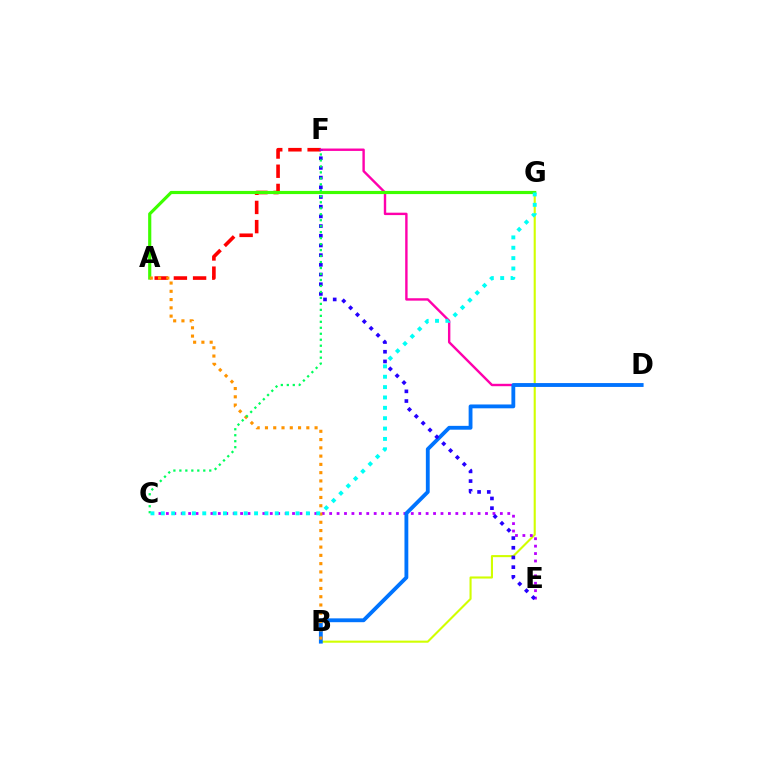{('A', 'F'): [{'color': '#ff0000', 'line_style': 'dashed', 'thickness': 2.61}], ('B', 'G'): [{'color': '#d1ff00', 'line_style': 'solid', 'thickness': 1.51}], ('D', 'F'): [{'color': '#ff00ac', 'line_style': 'solid', 'thickness': 1.73}], ('C', 'E'): [{'color': '#b900ff', 'line_style': 'dotted', 'thickness': 2.02}], ('B', 'D'): [{'color': '#0074ff', 'line_style': 'solid', 'thickness': 2.76}], ('E', 'F'): [{'color': '#2500ff', 'line_style': 'dotted', 'thickness': 2.63}], ('A', 'G'): [{'color': '#3dff00', 'line_style': 'solid', 'thickness': 2.28}], ('A', 'B'): [{'color': '#ff9400', 'line_style': 'dotted', 'thickness': 2.25}], ('C', 'F'): [{'color': '#00ff5c', 'line_style': 'dotted', 'thickness': 1.62}], ('C', 'G'): [{'color': '#00fff6', 'line_style': 'dotted', 'thickness': 2.81}]}